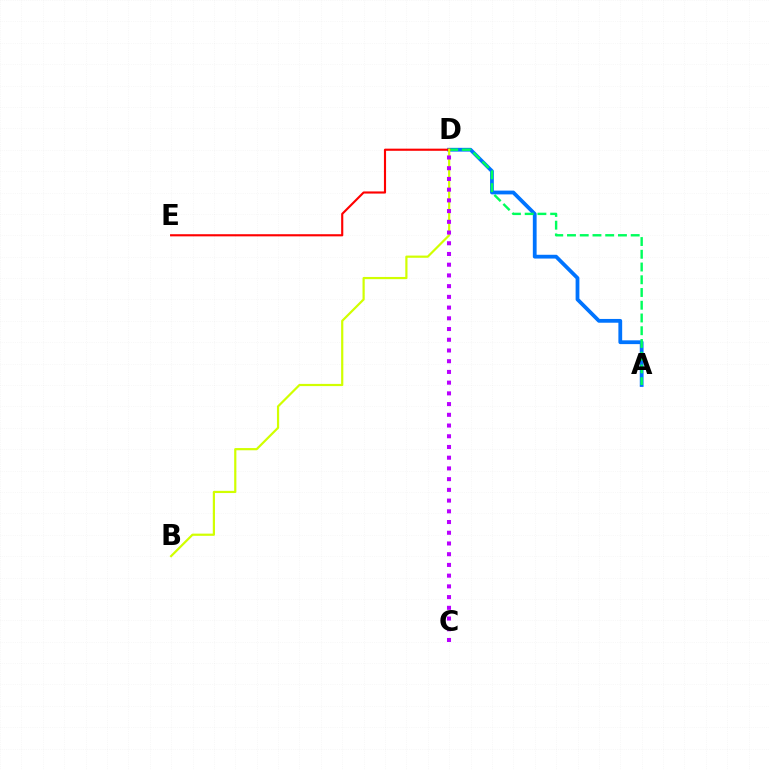{('A', 'D'): [{'color': '#0074ff', 'line_style': 'solid', 'thickness': 2.72}, {'color': '#00ff5c', 'line_style': 'dashed', 'thickness': 1.73}], ('D', 'E'): [{'color': '#ff0000', 'line_style': 'solid', 'thickness': 1.54}], ('B', 'D'): [{'color': '#d1ff00', 'line_style': 'solid', 'thickness': 1.59}], ('C', 'D'): [{'color': '#b900ff', 'line_style': 'dotted', 'thickness': 2.91}]}